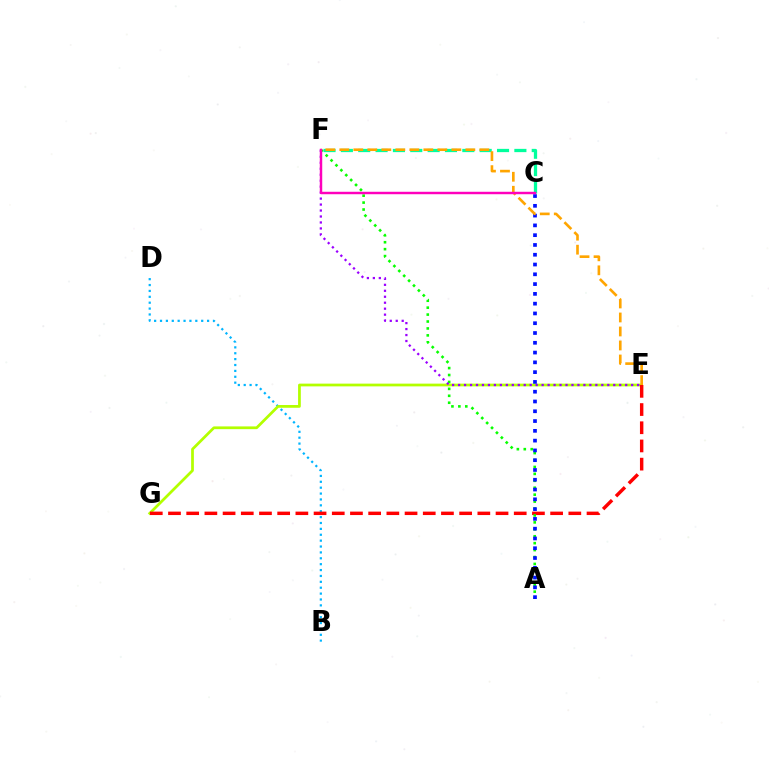{('B', 'D'): [{'color': '#00b5ff', 'line_style': 'dotted', 'thickness': 1.6}], ('E', 'G'): [{'color': '#b3ff00', 'line_style': 'solid', 'thickness': 1.98}, {'color': '#ff0000', 'line_style': 'dashed', 'thickness': 2.47}], ('C', 'F'): [{'color': '#00ff9d', 'line_style': 'dashed', 'thickness': 2.36}, {'color': '#ff00bd', 'line_style': 'solid', 'thickness': 1.77}], ('A', 'F'): [{'color': '#08ff00', 'line_style': 'dotted', 'thickness': 1.88}], ('E', 'F'): [{'color': '#9b00ff', 'line_style': 'dotted', 'thickness': 1.62}, {'color': '#ffa500', 'line_style': 'dashed', 'thickness': 1.9}], ('A', 'C'): [{'color': '#0010ff', 'line_style': 'dotted', 'thickness': 2.66}]}